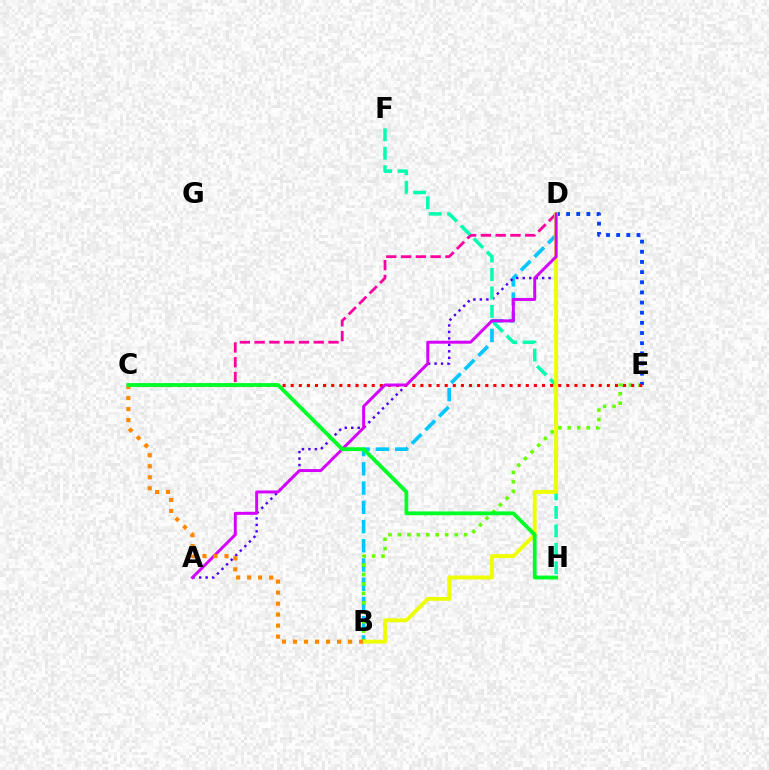{('C', 'D'): [{'color': '#ff00a0', 'line_style': 'dashed', 'thickness': 2.01}], ('B', 'D'): [{'color': '#00c7ff', 'line_style': 'dashed', 'thickness': 2.61}, {'color': '#eeff00', 'line_style': 'solid', 'thickness': 2.78}], ('B', 'E'): [{'color': '#66ff00', 'line_style': 'dotted', 'thickness': 2.57}], ('D', 'E'): [{'color': '#003fff', 'line_style': 'dotted', 'thickness': 2.76}], ('A', 'D'): [{'color': '#4f00ff', 'line_style': 'dotted', 'thickness': 1.76}, {'color': '#d600ff', 'line_style': 'solid', 'thickness': 2.12}], ('F', 'H'): [{'color': '#00ffaf', 'line_style': 'dashed', 'thickness': 2.51}], ('C', 'E'): [{'color': '#ff0000', 'line_style': 'dotted', 'thickness': 2.2}], ('B', 'C'): [{'color': '#ff8800', 'line_style': 'dotted', 'thickness': 2.99}], ('C', 'H'): [{'color': '#00ff27', 'line_style': 'solid', 'thickness': 2.75}]}